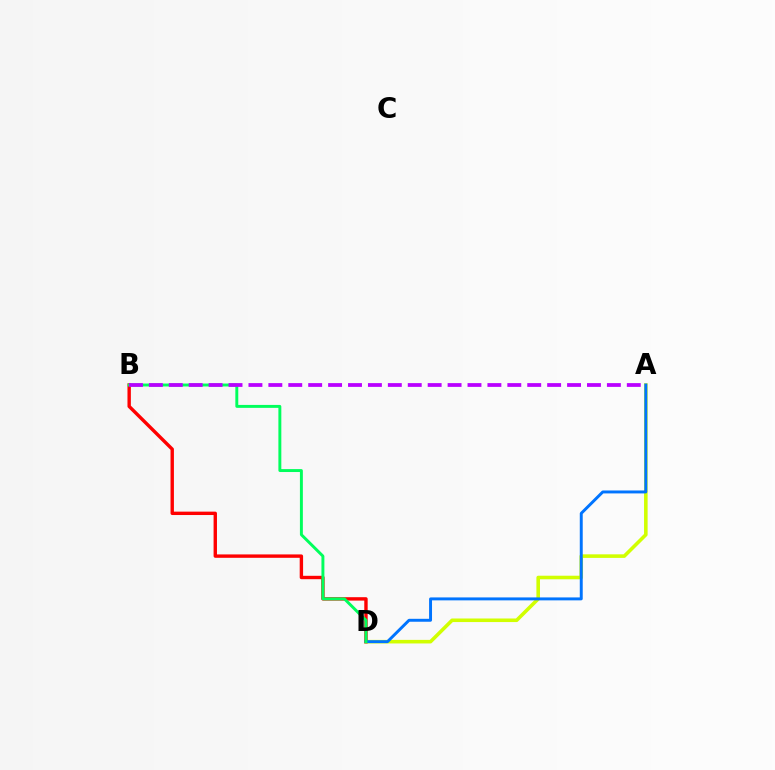{('A', 'D'): [{'color': '#d1ff00', 'line_style': 'solid', 'thickness': 2.57}, {'color': '#0074ff', 'line_style': 'solid', 'thickness': 2.12}], ('B', 'D'): [{'color': '#ff0000', 'line_style': 'solid', 'thickness': 2.44}, {'color': '#00ff5c', 'line_style': 'solid', 'thickness': 2.11}], ('A', 'B'): [{'color': '#b900ff', 'line_style': 'dashed', 'thickness': 2.71}]}